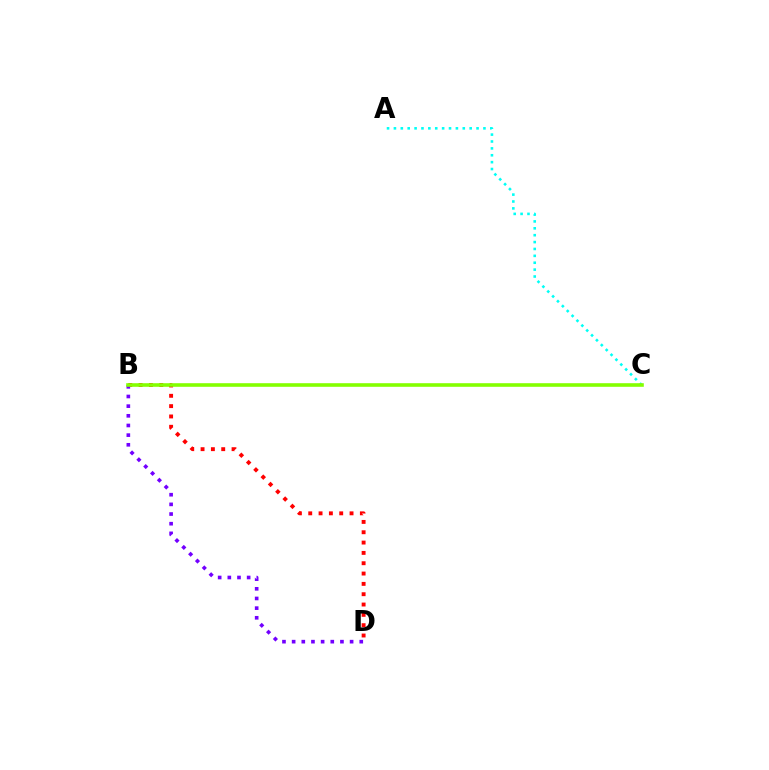{('A', 'C'): [{'color': '#00fff6', 'line_style': 'dotted', 'thickness': 1.87}], ('B', 'D'): [{'color': '#ff0000', 'line_style': 'dotted', 'thickness': 2.81}, {'color': '#7200ff', 'line_style': 'dotted', 'thickness': 2.63}], ('B', 'C'): [{'color': '#84ff00', 'line_style': 'solid', 'thickness': 2.59}]}